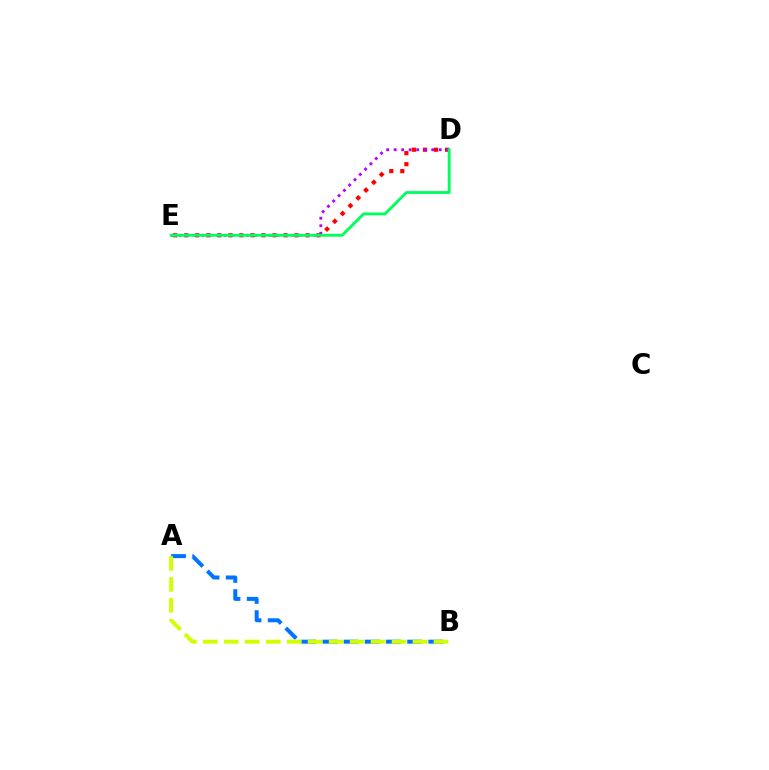{('A', 'B'): [{'color': '#0074ff', 'line_style': 'dashed', 'thickness': 2.88}, {'color': '#d1ff00', 'line_style': 'dashed', 'thickness': 2.85}], ('D', 'E'): [{'color': '#ff0000', 'line_style': 'dotted', 'thickness': 3.0}, {'color': '#b900ff', 'line_style': 'dotted', 'thickness': 2.04}, {'color': '#00ff5c', 'line_style': 'solid', 'thickness': 2.05}]}